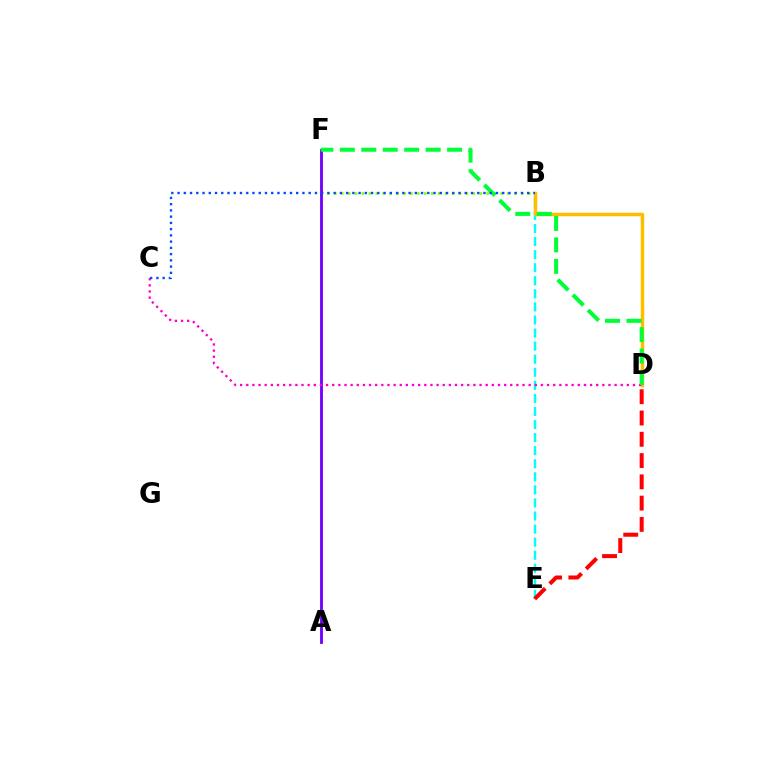{('B', 'F'): [{'color': '#84ff00', 'line_style': 'dotted', 'thickness': 1.88}], ('A', 'F'): [{'color': '#7200ff', 'line_style': 'solid', 'thickness': 2.04}], ('B', 'E'): [{'color': '#00fff6', 'line_style': 'dashed', 'thickness': 1.78}], ('D', 'E'): [{'color': '#ff0000', 'line_style': 'dashed', 'thickness': 2.89}], ('B', 'D'): [{'color': '#ffbd00', 'line_style': 'solid', 'thickness': 2.5}], ('C', 'D'): [{'color': '#ff00cf', 'line_style': 'dotted', 'thickness': 1.67}], ('D', 'F'): [{'color': '#00ff39', 'line_style': 'dashed', 'thickness': 2.91}], ('B', 'C'): [{'color': '#004bff', 'line_style': 'dotted', 'thickness': 1.7}]}